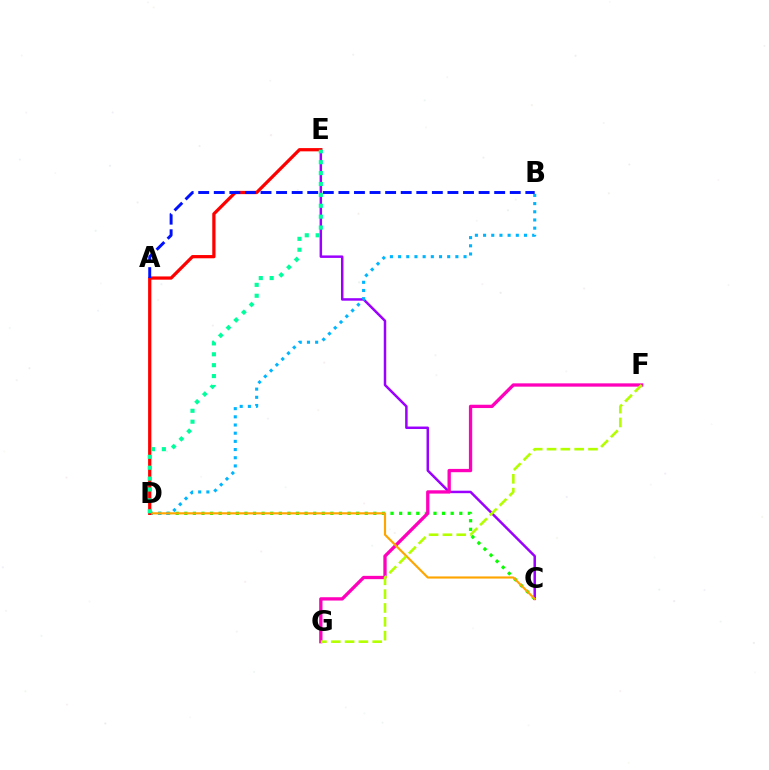{('C', 'D'): [{'color': '#08ff00', 'line_style': 'dotted', 'thickness': 2.33}, {'color': '#ffa500', 'line_style': 'solid', 'thickness': 1.55}], ('C', 'E'): [{'color': '#9b00ff', 'line_style': 'solid', 'thickness': 1.79}], ('B', 'D'): [{'color': '#00b5ff', 'line_style': 'dotted', 'thickness': 2.22}], ('F', 'G'): [{'color': '#ff00bd', 'line_style': 'solid', 'thickness': 2.38}, {'color': '#b3ff00', 'line_style': 'dashed', 'thickness': 1.88}], ('D', 'E'): [{'color': '#ff0000', 'line_style': 'solid', 'thickness': 2.33}, {'color': '#00ff9d', 'line_style': 'dotted', 'thickness': 2.96}], ('A', 'B'): [{'color': '#0010ff', 'line_style': 'dashed', 'thickness': 2.12}]}